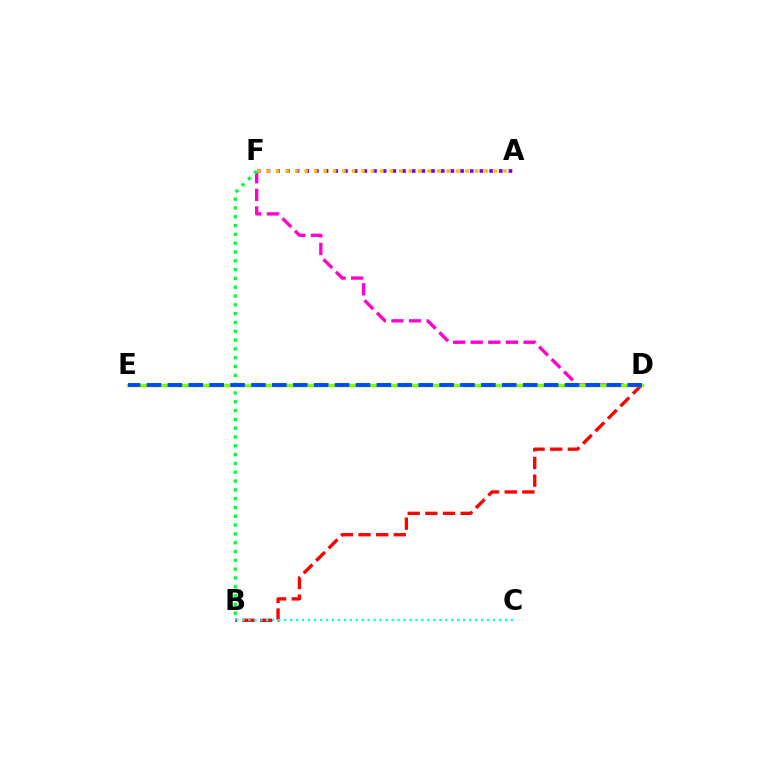{('A', 'F'): [{'color': '#7200ff', 'line_style': 'dotted', 'thickness': 2.63}, {'color': '#ffbd00', 'line_style': 'dotted', 'thickness': 2.57}], ('B', 'D'): [{'color': '#ff0000', 'line_style': 'dashed', 'thickness': 2.4}], ('D', 'F'): [{'color': '#ff00cf', 'line_style': 'dashed', 'thickness': 2.39}], ('B', 'C'): [{'color': '#00fff6', 'line_style': 'dotted', 'thickness': 1.62}], ('D', 'E'): [{'color': '#84ff00', 'line_style': 'solid', 'thickness': 2.5}, {'color': '#004bff', 'line_style': 'dashed', 'thickness': 2.84}], ('B', 'F'): [{'color': '#00ff39', 'line_style': 'dotted', 'thickness': 2.39}]}